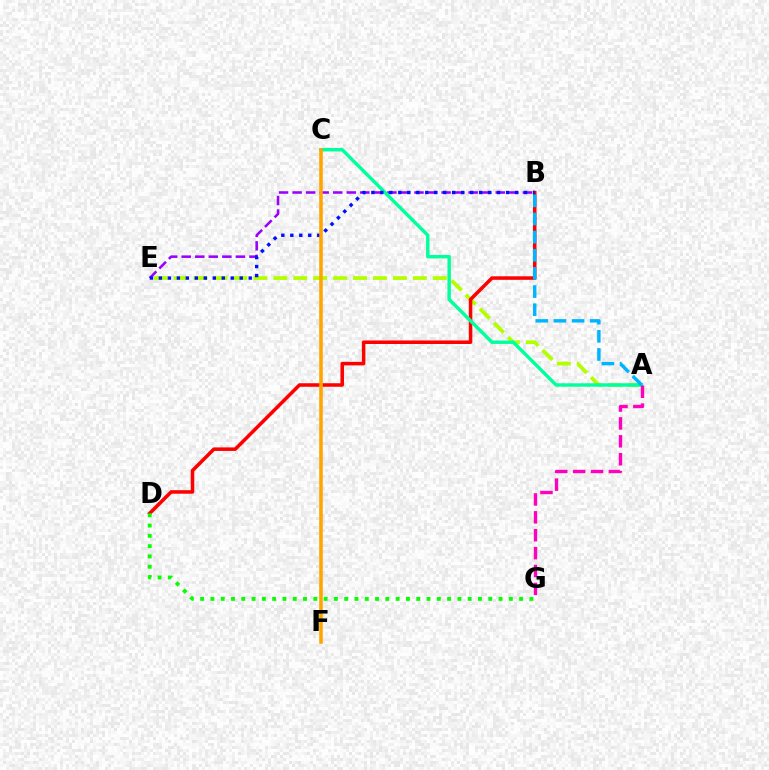{('A', 'E'): [{'color': '#b3ff00', 'line_style': 'dashed', 'thickness': 2.71}], ('B', 'E'): [{'color': '#9b00ff', 'line_style': 'dashed', 'thickness': 1.84}, {'color': '#0010ff', 'line_style': 'dotted', 'thickness': 2.44}], ('B', 'D'): [{'color': '#ff0000', 'line_style': 'solid', 'thickness': 2.54}], ('A', 'C'): [{'color': '#00ff9d', 'line_style': 'solid', 'thickness': 2.46}], ('A', 'G'): [{'color': '#ff00bd', 'line_style': 'dashed', 'thickness': 2.43}], ('D', 'G'): [{'color': '#08ff00', 'line_style': 'dotted', 'thickness': 2.8}], ('A', 'B'): [{'color': '#00b5ff', 'line_style': 'dashed', 'thickness': 2.47}], ('C', 'F'): [{'color': '#ffa500', 'line_style': 'solid', 'thickness': 2.56}]}